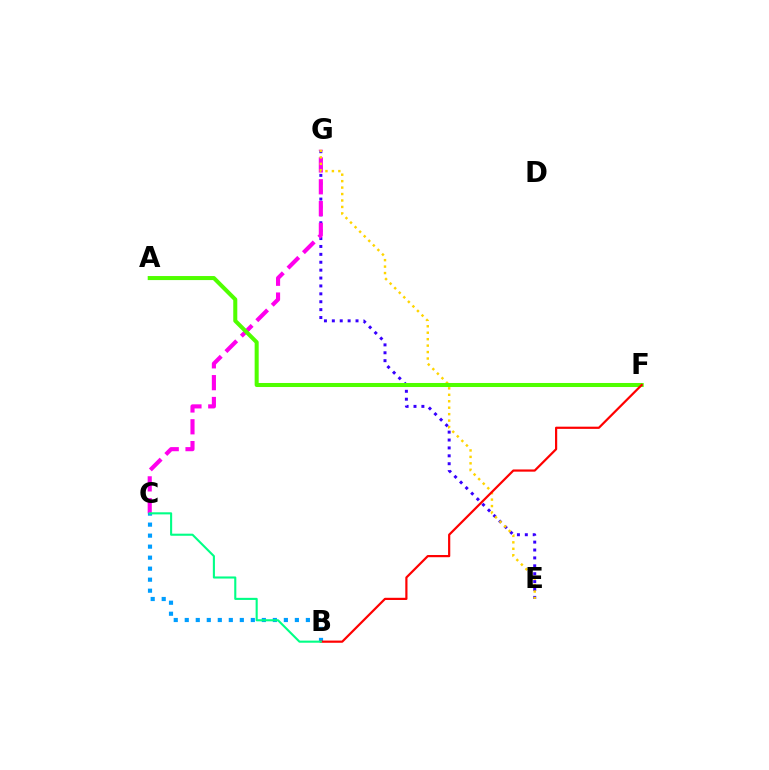{('E', 'G'): [{'color': '#3700ff', 'line_style': 'dotted', 'thickness': 2.15}, {'color': '#ffd500', 'line_style': 'dotted', 'thickness': 1.75}], ('C', 'G'): [{'color': '#ff00ed', 'line_style': 'dashed', 'thickness': 2.97}], ('B', 'C'): [{'color': '#009eff', 'line_style': 'dotted', 'thickness': 2.99}, {'color': '#00ff86', 'line_style': 'solid', 'thickness': 1.51}], ('A', 'F'): [{'color': '#4fff00', 'line_style': 'solid', 'thickness': 2.91}], ('B', 'F'): [{'color': '#ff0000', 'line_style': 'solid', 'thickness': 1.59}]}